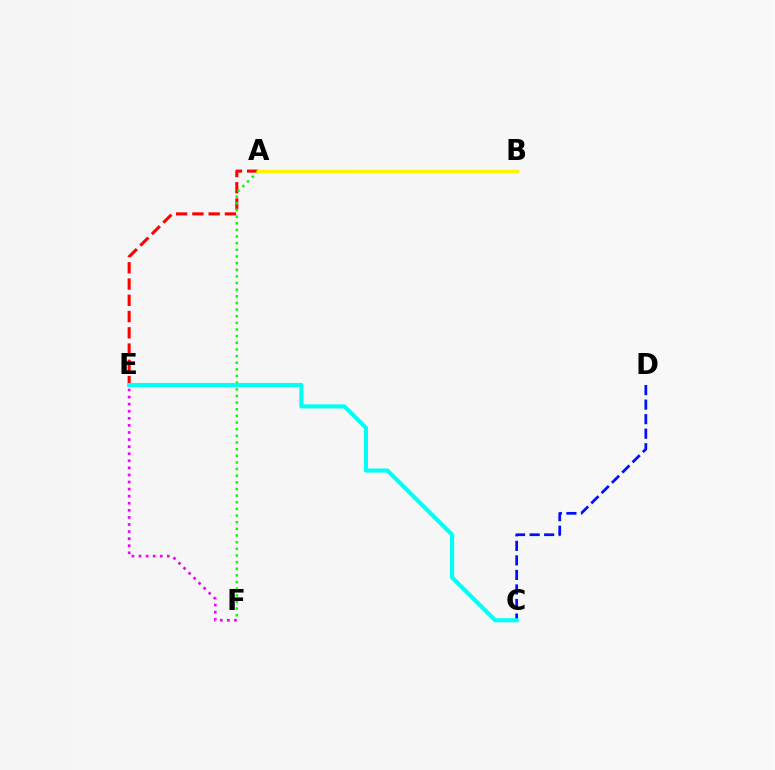{('C', 'D'): [{'color': '#0010ff', 'line_style': 'dashed', 'thickness': 1.98}], ('A', 'E'): [{'color': '#ff0000', 'line_style': 'dashed', 'thickness': 2.21}], ('A', 'F'): [{'color': '#08ff00', 'line_style': 'dotted', 'thickness': 1.81}], ('C', 'E'): [{'color': '#00fff6', 'line_style': 'solid', 'thickness': 2.96}], ('A', 'B'): [{'color': '#fcf500', 'line_style': 'solid', 'thickness': 2.47}], ('E', 'F'): [{'color': '#ee00ff', 'line_style': 'dotted', 'thickness': 1.92}]}